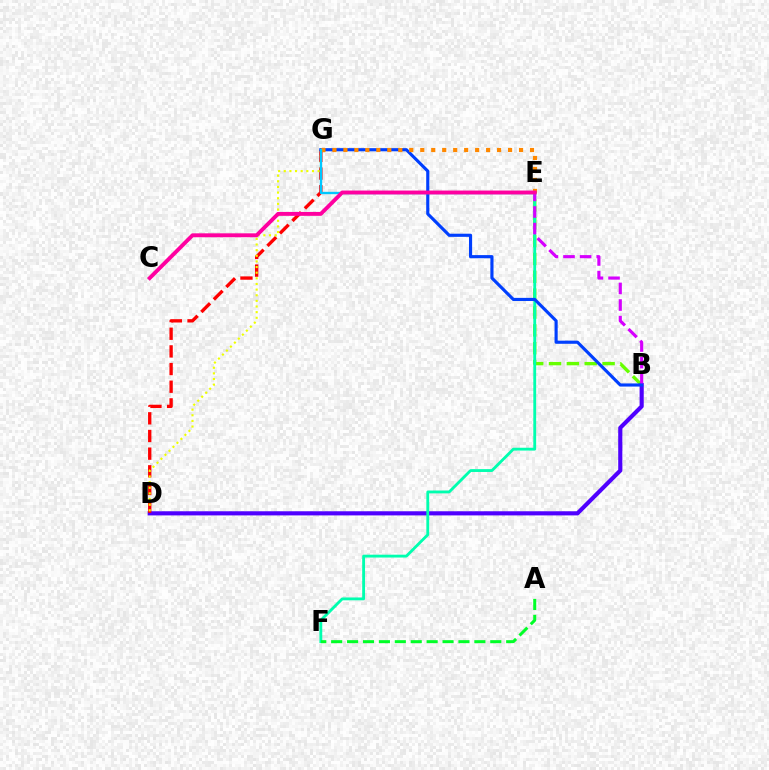{('B', 'E'): [{'color': '#66ff00', 'line_style': 'dashed', 'thickness': 2.43}, {'color': '#d600ff', 'line_style': 'dashed', 'thickness': 2.26}], ('B', 'D'): [{'color': '#4f00ff', 'line_style': 'solid', 'thickness': 2.98}], ('D', 'G'): [{'color': '#ff0000', 'line_style': 'dashed', 'thickness': 2.4}, {'color': '#eeff00', 'line_style': 'dotted', 'thickness': 1.53}], ('E', 'F'): [{'color': '#00ffaf', 'line_style': 'solid', 'thickness': 2.04}], ('B', 'G'): [{'color': '#003fff', 'line_style': 'solid', 'thickness': 2.26}], ('E', 'G'): [{'color': '#ff8800', 'line_style': 'dotted', 'thickness': 2.98}, {'color': '#00c7ff', 'line_style': 'solid', 'thickness': 1.69}], ('A', 'F'): [{'color': '#00ff27', 'line_style': 'dashed', 'thickness': 2.16}], ('C', 'E'): [{'color': '#ff00a0', 'line_style': 'solid', 'thickness': 2.81}]}